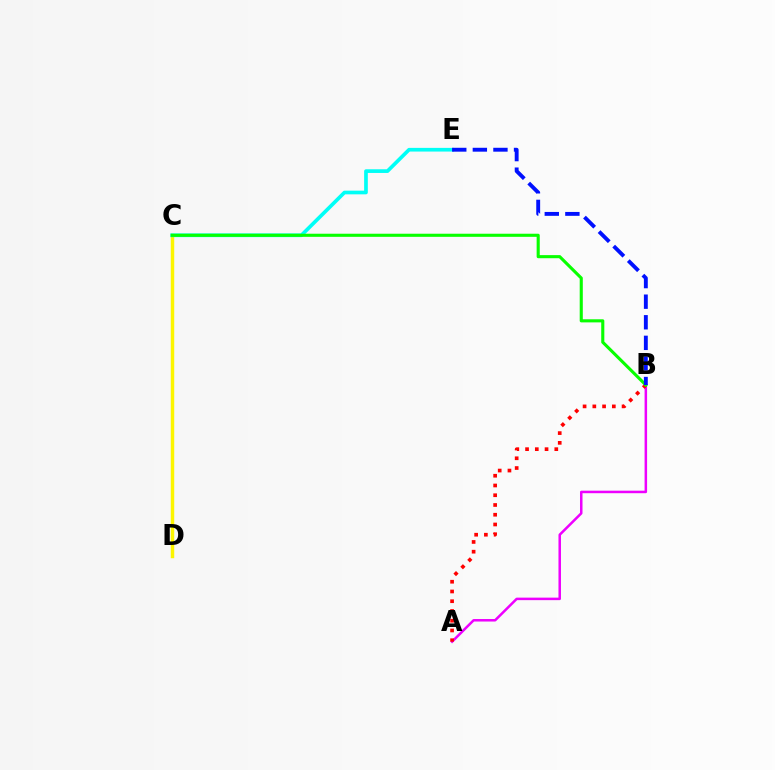{('C', 'D'): [{'color': '#fcf500', 'line_style': 'solid', 'thickness': 2.49}], ('A', 'B'): [{'color': '#ee00ff', 'line_style': 'solid', 'thickness': 1.81}, {'color': '#ff0000', 'line_style': 'dotted', 'thickness': 2.65}], ('C', 'E'): [{'color': '#00fff6', 'line_style': 'solid', 'thickness': 2.65}], ('B', 'C'): [{'color': '#08ff00', 'line_style': 'solid', 'thickness': 2.23}], ('B', 'E'): [{'color': '#0010ff', 'line_style': 'dashed', 'thickness': 2.8}]}